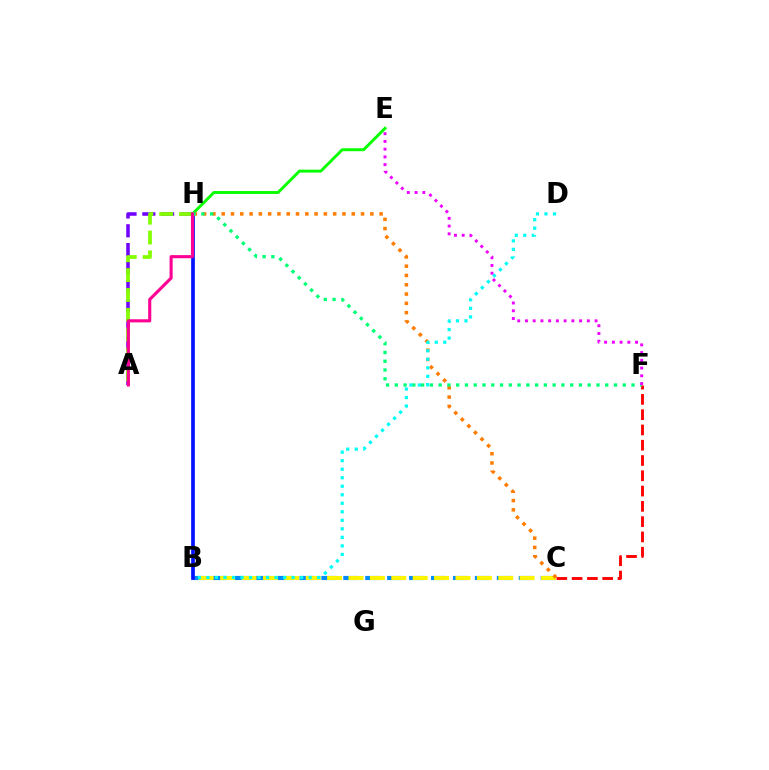{('B', 'C'): [{'color': '#008cff', 'line_style': 'dashed', 'thickness': 2.98}, {'color': '#fcf500', 'line_style': 'dashed', 'thickness': 2.91}], ('C', 'F'): [{'color': '#ff0000', 'line_style': 'dashed', 'thickness': 2.08}], ('A', 'H'): [{'color': '#7200ff', 'line_style': 'dashed', 'thickness': 2.55}, {'color': '#84ff00', 'line_style': 'dashed', 'thickness': 2.7}, {'color': '#ff0094', 'line_style': 'solid', 'thickness': 2.23}], ('B', 'H'): [{'color': '#0010ff', 'line_style': 'solid', 'thickness': 2.66}], ('E', 'H'): [{'color': '#08ff00', 'line_style': 'solid', 'thickness': 2.11}], ('C', 'H'): [{'color': '#ff7c00', 'line_style': 'dotted', 'thickness': 2.52}], ('F', 'H'): [{'color': '#00ff74', 'line_style': 'dotted', 'thickness': 2.38}], ('B', 'D'): [{'color': '#00fff6', 'line_style': 'dotted', 'thickness': 2.31}], ('E', 'F'): [{'color': '#ee00ff', 'line_style': 'dotted', 'thickness': 2.1}]}